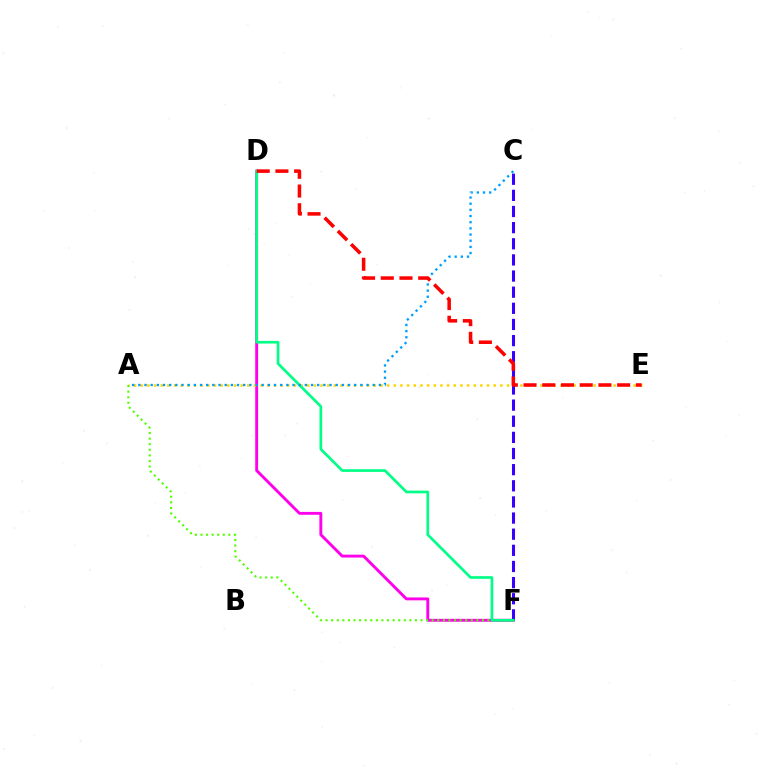{('D', 'F'): [{'color': '#ff00ed', 'line_style': 'solid', 'thickness': 2.08}, {'color': '#00ff86', 'line_style': 'solid', 'thickness': 1.93}], ('A', 'E'): [{'color': '#ffd500', 'line_style': 'dotted', 'thickness': 1.81}], ('A', 'F'): [{'color': '#4fff00', 'line_style': 'dotted', 'thickness': 1.52}], ('C', 'F'): [{'color': '#3700ff', 'line_style': 'dashed', 'thickness': 2.19}], ('A', 'C'): [{'color': '#009eff', 'line_style': 'dotted', 'thickness': 1.68}], ('D', 'E'): [{'color': '#ff0000', 'line_style': 'dashed', 'thickness': 2.54}]}